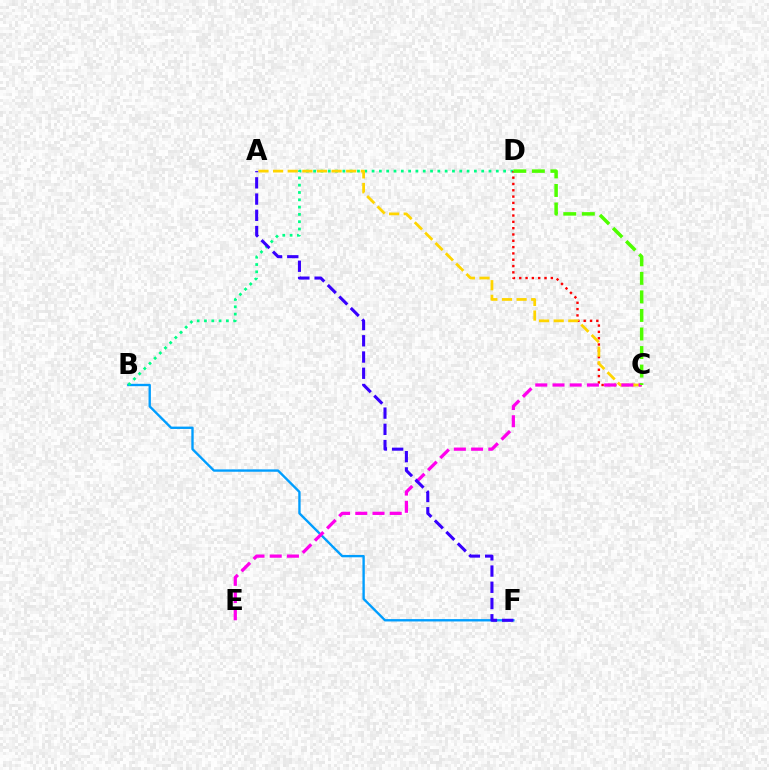{('B', 'F'): [{'color': '#009eff', 'line_style': 'solid', 'thickness': 1.7}], ('B', 'D'): [{'color': '#00ff86', 'line_style': 'dotted', 'thickness': 1.99}], ('C', 'D'): [{'color': '#ff0000', 'line_style': 'dotted', 'thickness': 1.72}, {'color': '#4fff00', 'line_style': 'dashed', 'thickness': 2.52}], ('A', 'C'): [{'color': '#ffd500', 'line_style': 'dashed', 'thickness': 1.99}], ('C', 'E'): [{'color': '#ff00ed', 'line_style': 'dashed', 'thickness': 2.34}], ('A', 'F'): [{'color': '#3700ff', 'line_style': 'dashed', 'thickness': 2.21}]}